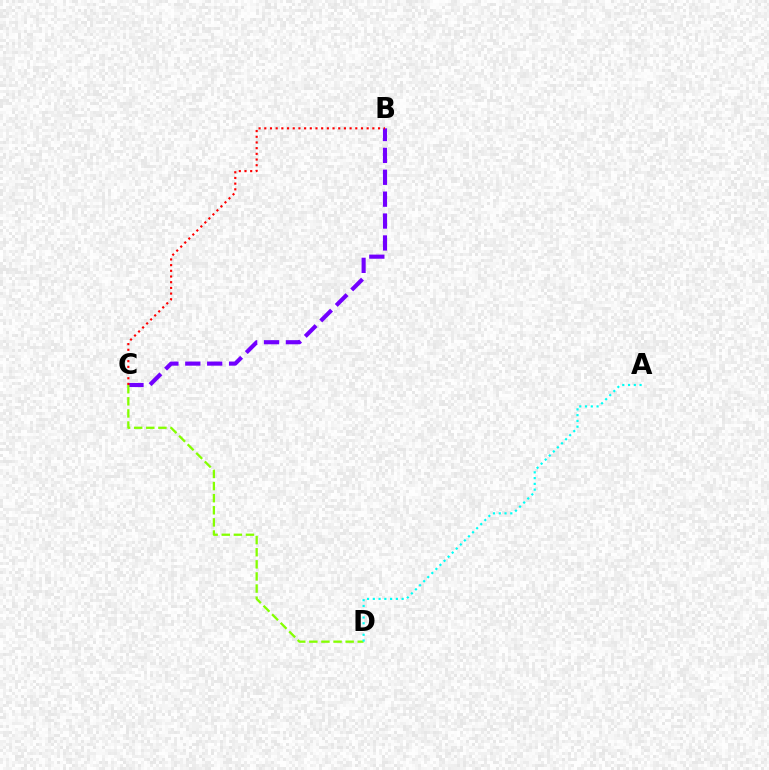{('B', 'C'): [{'color': '#7200ff', 'line_style': 'dashed', 'thickness': 2.97}, {'color': '#ff0000', 'line_style': 'dotted', 'thickness': 1.55}], ('C', 'D'): [{'color': '#84ff00', 'line_style': 'dashed', 'thickness': 1.64}], ('A', 'D'): [{'color': '#00fff6', 'line_style': 'dotted', 'thickness': 1.57}]}